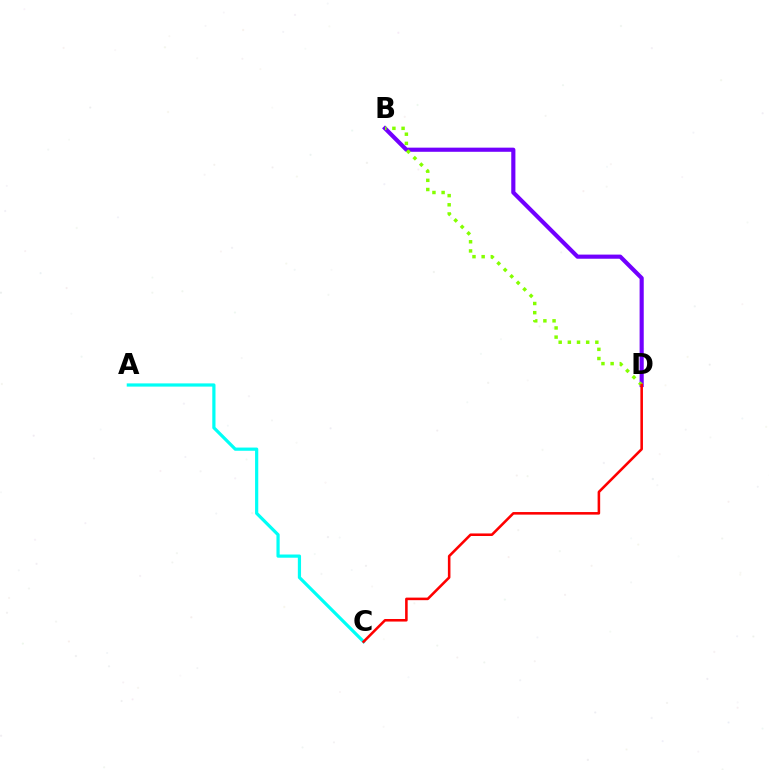{('B', 'D'): [{'color': '#7200ff', 'line_style': 'solid', 'thickness': 2.98}, {'color': '#84ff00', 'line_style': 'dotted', 'thickness': 2.49}], ('A', 'C'): [{'color': '#00fff6', 'line_style': 'solid', 'thickness': 2.31}], ('C', 'D'): [{'color': '#ff0000', 'line_style': 'solid', 'thickness': 1.85}]}